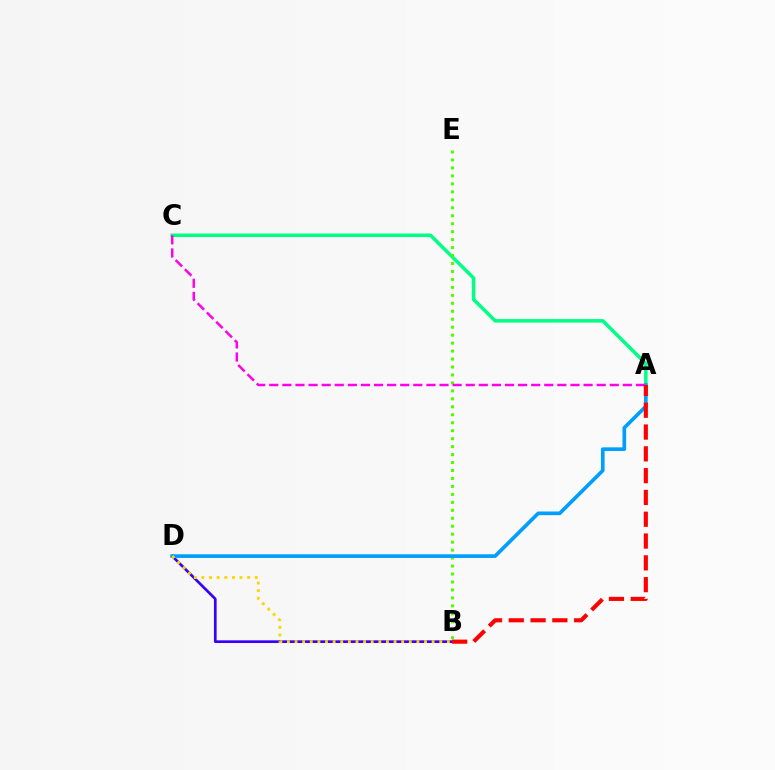{('A', 'C'): [{'color': '#00ff86', 'line_style': 'solid', 'thickness': 2.53}, {'color': '#ff00ed', 'line_style': 'dashed', 'thickness': 1.78}], ('B', 'E'): [{'color': '#4fff00', 'line_style': 'dotted', 'thickness': 2.16}], ('B', 'D'): [{'color': '#3700ff', 'line_style': 'solid', 'thickness': 1.93}, {'color': '#ffd500', 'line_style': 'dotted', 'thickness': 2.07}], ('A', 'D'): [{'color': '#009eff', 'line_style': 'solid', 'thickness': 2.64}], ('A', 'B'): [{'color': '#ff0000', 'line_style': 'dashed', 'thickness': 2.96}]}